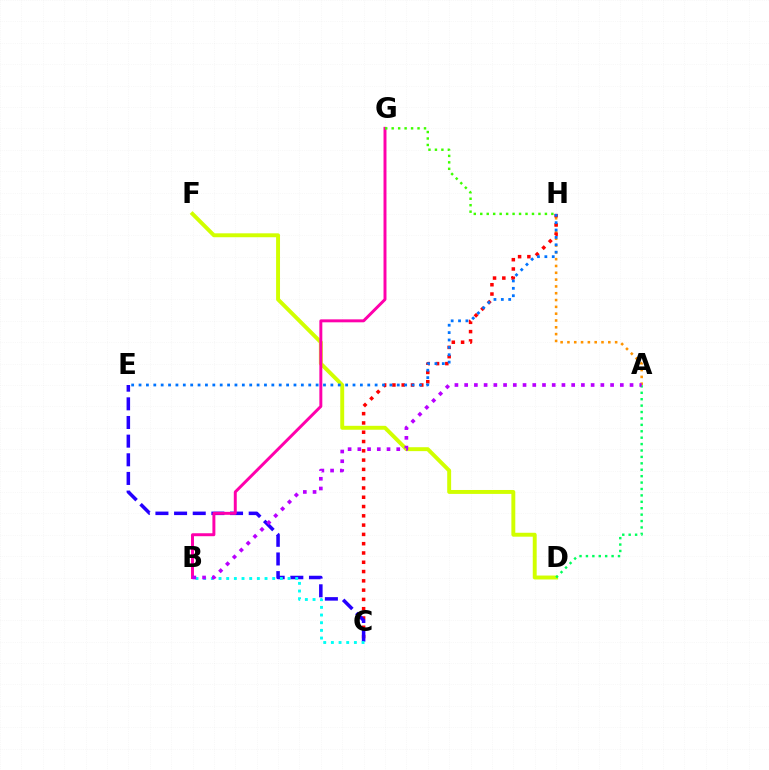{('A', 'H'): [{'color': '#ff9400', 'line_style': 'dotted', 'thickness': 1.85}], ('D', 'F'): [{'color': '#d1ff00', 'line_style': 'solid', 'thickness': 2.82}], ('C', 'H'): [{'color': '#ff0000', 'line_style': 'dotted', 'thickness': 2.52}], ('C', 'E'): [{'color': '#2500ff', 'line_style': 'dashed', 'thickness': 2.53}], ('B', 'C'): [{'color': '#00fff6', 'line_style': 'dotted', 'thickness': 2.08}], ('B', 'G'): [{'color': '#ff00ac', 'line_style': 'solid', 'thickness': 2.13}], ('A', 'D'): [{'color': '#00ff5c', 'line_style': 'dotted', 'thickness': 1.74}], ('A', 'B'): [{'color': '#b900ff', 'line_style': 'dotted', 'thickness': 2.64}], ('E', 'H'): [{'color': '#0074ff', 'line_style': 'dotted', 'thickness': 2.0}], ('G', 'H'): [{'color': '#3dff00', 'line_style': 'dotted', 'thickness': 1.76}]}